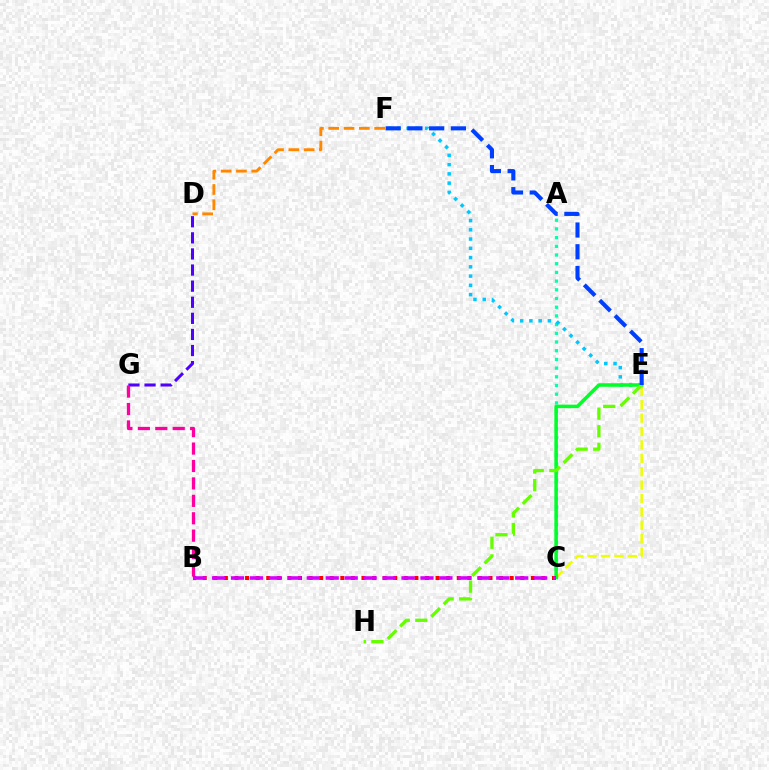{('D', 'G'): [{'color': '#4f00ff', 'line_style': 'dashed', 'thickness': 2.19}], ('C', 'E'): [{'color': '#eeff00', 'line_style': 'dashed', 'thickness': 1.82}, {'color': '#00ff27', 'line_style': 'solid', 'thickness': 2.54}], ('A', 'C'): [{'color': '#00ffaf', 'line_style': 'dotted', 'thickness': 2.36}], ('E', 'F'): [{'color': '#00c7ff', 'line_style': 'dotted', 'thickness': 2.52}, {'color': '#003fff', 'line_style': 'dashed', 'thickness': 2.95}], ('E', 'H'): [{'color': '#66ff00', 'line_style': 'dashed', 'thickness': 2.39}], ('B', 'G'): [{'color': '#ff00a0', 'line_style': 'dashed', 'thickness': 2.37}], ('B', 'C'): [{'color': '#ff0000', 'line_style': 'dotted', 'thickness': 2.88}, {'color': '#d600ff', 'line_style': 'dashed', 'thickness': 2.57}], ('D', 'F'): [{'color': '#ff8800', 'line_style': 'dashed', 'thickness': 2.08}]}